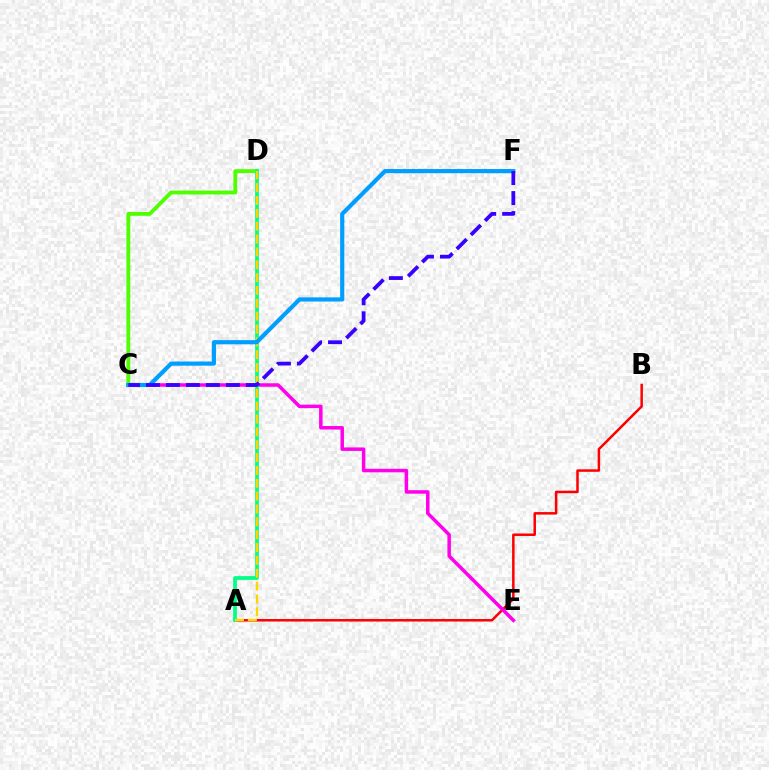{('A', 'B'): [{'color': '#ff0000', 'line_style': 'solid', 'thickness': 1.8}], ('C', 'D'): [{'color': '#4fff00', 'line_style': 'solid', 'thickness': 2.77}], ('C', 'E'): [{'color': '#ff00ed', 'line_style': 'solid', 'thickness': 2.51}], ('A', 'D'): [{'color': '#00ff86', 'line_style': 'solid', 'thickness': 2.7}, {'color': '#ffd500', 'line_style': 'dashed', 'thickness': 1.75}], ('C', 'F'): [{'color': '#009eff', 'line_style': 'solid', 'thickness': 2.99}, {'color': '#3700ff', 'line_style': 'dashed', 'thickness': 2.71}]}